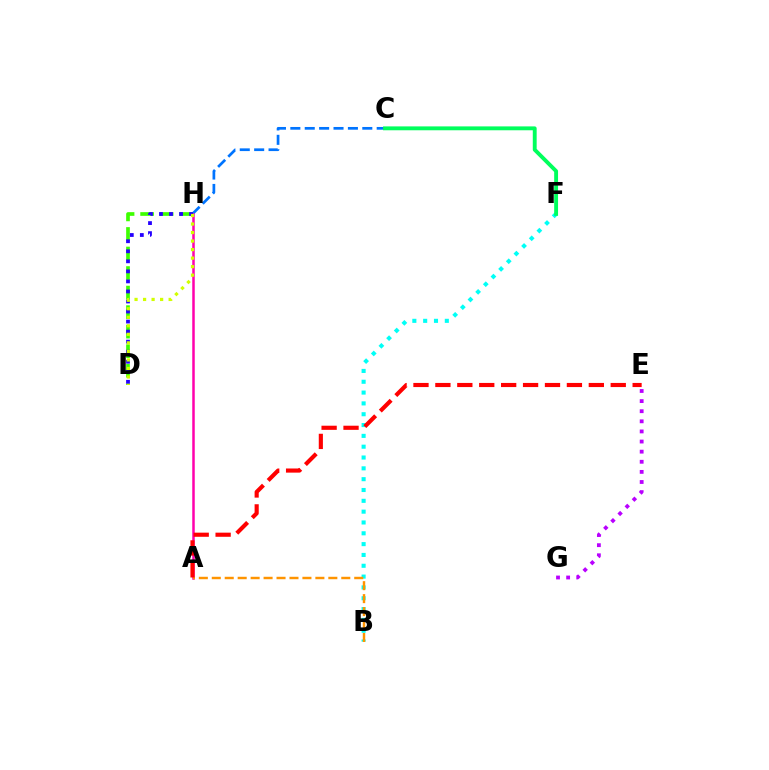{('C', 'H'): [{'color': '#0074ff', 'line_style': 'dashed', 'thickness': 1.96}], ('B', 'F'): [{'color': '#00fff6', 'line_style': 'dotted', 'thickness': 2.94}], ('D', 'H'): [{'color': '#3dff00', 'line_style': 'dashed', 'thickness': 2.65}, {'color': '#2500ff', 'line_style': 'dotted', 'thickness': 2.73}, {'color': '#d1ff00', 'line_style': 'dotted', 'thickness': 2.32}], ('A', 'H'): [{'color': '#ff00ac', 'line_style': 'solid', 'thickness': 1.8}], ('A', 'B'): [{'color': '#ff9400', 'line_style': 'dashed', 'thickness': 1.76}], ('C', 'F'): [{'color': '#00ff5c', 'line_style': 'solid', 'thickness': 2.79}], ('E', 'G'): [{'color': '#b900ff', 'line_style': 'dotted', 'thickness': 2.75}], ('A', 'E'): [{'color': '#ff0000', 'line_style': 'dashed', 'thickness': 2.98}]}